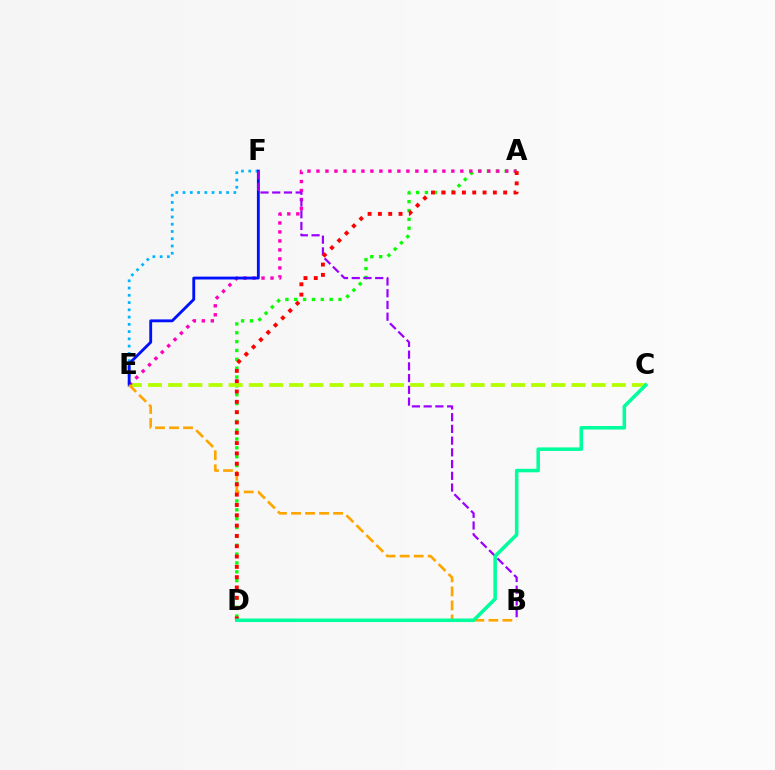{('E', 'F'): [{'color': '#00b5ff', 'line_style': 'dotted', 'thickness': 1.97}, {'color': '#0010ff', 'line_style': 'solid', 'thickness': 2.05}], ('A', 'D'): [{'color': '#08ff00', 'line_style': 'dotted', 'thickness': 2.41}, {'color': '#ff0000', 'line_style': 'dotted', 'thickness': 2.8}], ('C', 'E'): [{'color': '#b3ff00', 'line_style': 'dashed', 'thickness': 2.74}], ('A', 'E'): [{'color': '#ff00bd', 'line_style': 'dotted', 'thickness': 2.44}], ('B', 'E'): [{'color': '#ffa500', 'line_style': 'dashed', 'thickness': 1.91}], ('B', 'F'): [{'color': '#9b00ff', 'line_style': 'dashed', 'thickness': 1.59}], ('C', 'D'): [{'color': '#00ff9d', 'line_style': 'solid', 'thickness': 2.55}]}